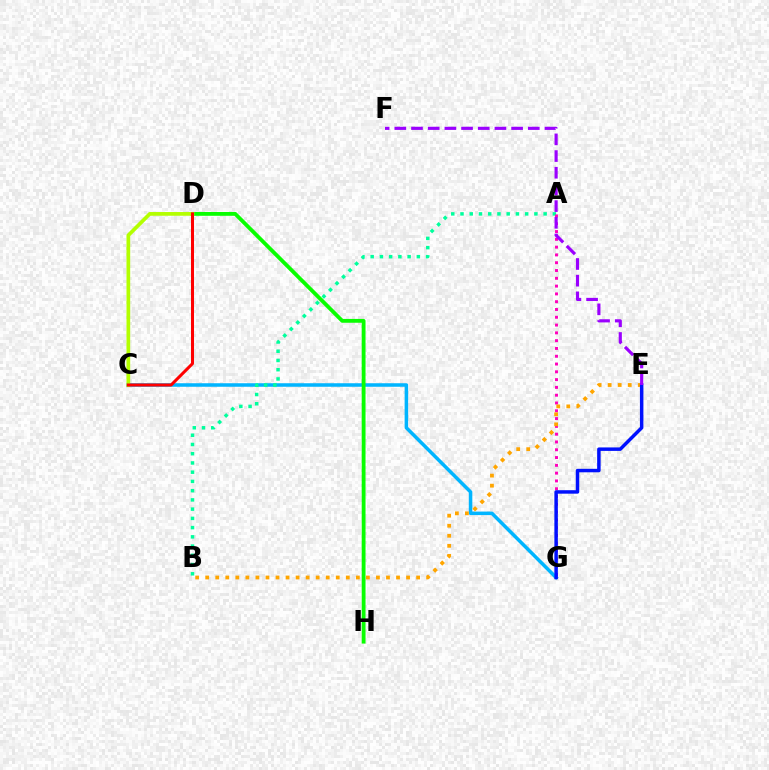{('C', 'G'): [{'color': '#00b5ff', 'line_style': 'solid', 'thickness': 2.54}], ('A', 'B'): [{'color': '#00ff9d', 'line_style': 'dotted', 'thickness': 2.51}], ('D', 'H'): [{'color': '#08ff00', 'line_style': 'solid', 'thickness': 2.75}], ('A', 'G'): [{'color': '#ff00bd', 'line_style': 'dotted', 'thickness': 2.12}], ('C', 'D'): [{'color': '#b3ff00', 'line_style': 'solid', 'thickness': 2.68}, {'color': '#ff0000', 'line_style': 'solid', 'thickness': 2.18}], ('B', 'E'): [{'color': '#ffa500', 'line_style': 'dotted', 'thickness': 2.73}], ('E', 'G'): [{'color': '#0010ff', 'line_style': 'solid', 'thickness': 2.5}], ('E', 'F'): [{'color': '#9b00ff', 'line_style': 'dashed', 'thickness': 2.27}]}